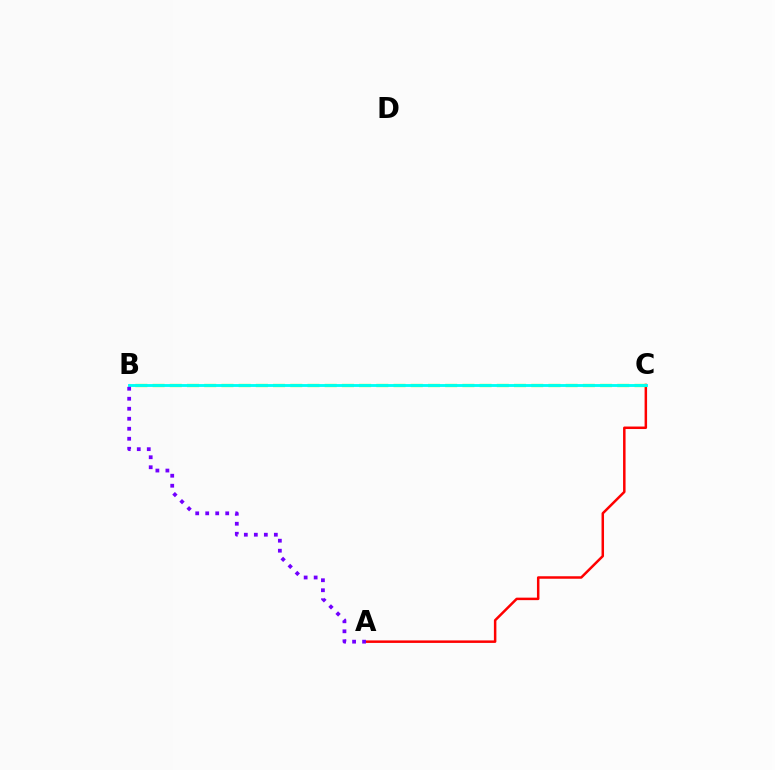{('A', 'C'): [{'color': '#ff0000', 'line_style': 'solid', 'thickness': 1.8}], ('B', 'C'): [{'color': '#84ff00', 'line_style': 'dashed', 'thickness': 2.34}, {'color': '#00fff6', 'line_style': 'solid', 'thickness': 2.08}], ('A', 'B'): [{'color': '#7200ff', 'line_style': 'dotted', 'thickness': 2.72}]}